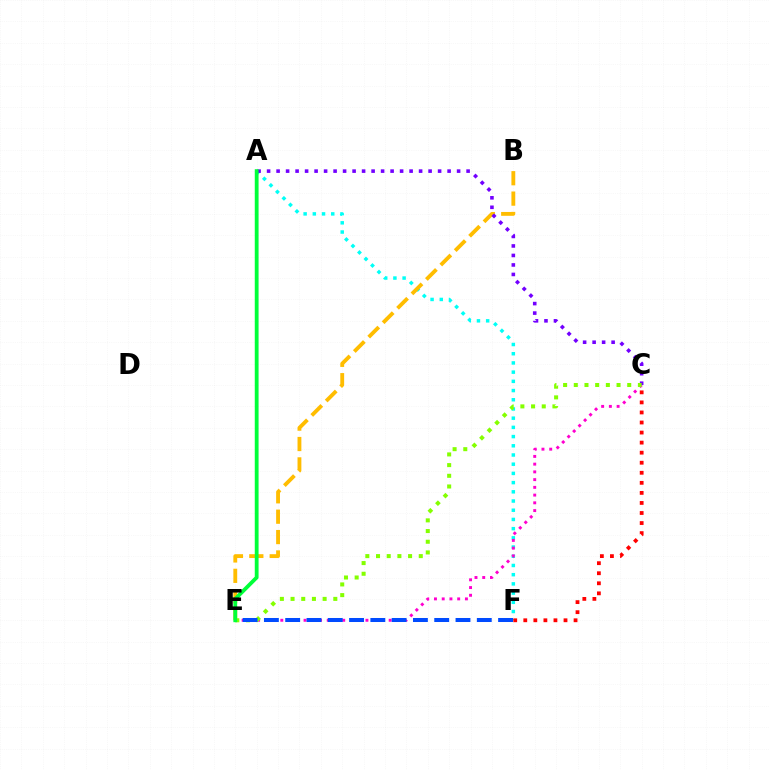{('A', 'F'): [{'color': '#00fff6', 'line_style': 'dotted', 'thickness': 2.5}], ('B', 'E'): [{'color': '#ffbd00', 'line_style': 'dashed', 'thickness': 2.77}], ('C', 'F'): [{'color': '#ff0000', 'line_style': 'dotted', 'thickness': 2.73}], ('A', 'C'): [{'color': '#7200ff', 'line_style': 'dotted', 'thickness': 2.58}], ('C', 'E'): [{'color': '#ff00cf', 'line_style': 'dotted', 'thickness': 2.1}, {'color': '#84ff00', 'line_style': 'dotted', 'thickness': 2.9}], ('E', 'F'): [{'color': '#004bff', 'line_style': 'dashed', 'thickness': 2.89}], ('A', 'E'): [{'color': '#00ff39', 'line_style': 'solid', 'thickness': 2.74}]}